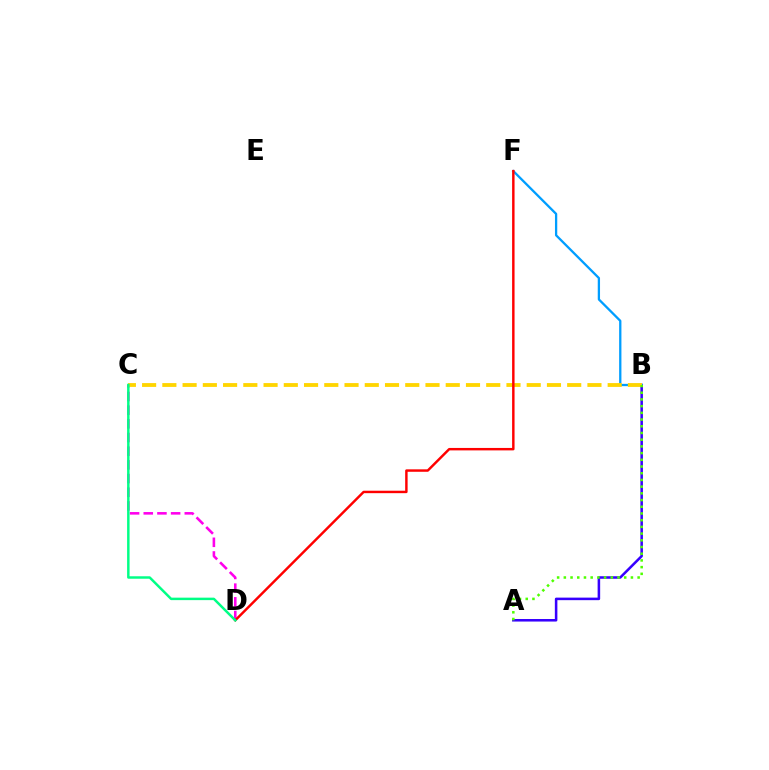{('A', 'B'): [{'color': '#3700ff', 'line_style': 'solid', 'thickness': 1.83}, {'color': '#4fff00', 'line_style': 'dotted', 'thickness': 1.82}], ('C', 'D'): [{'color': '#ff00ed', 'line_style': 'dashed', 'thickness': 1.86}, {'color': '#00ff86', 'line_style': 'solid', 'thickness': 1.78}], ('B', 'F'): [{'color': '#009eff', 'line_style': 'solid', 'thickness': 1.65}], ('B', 'C'): [{'color': '#ffd500', 'line_style': 'dashed', 'thickness': 2.75}], ('D', 'F'): [{'color': '#ff0000', 'line_style': 'solid', 'thickness': 1.76}]}